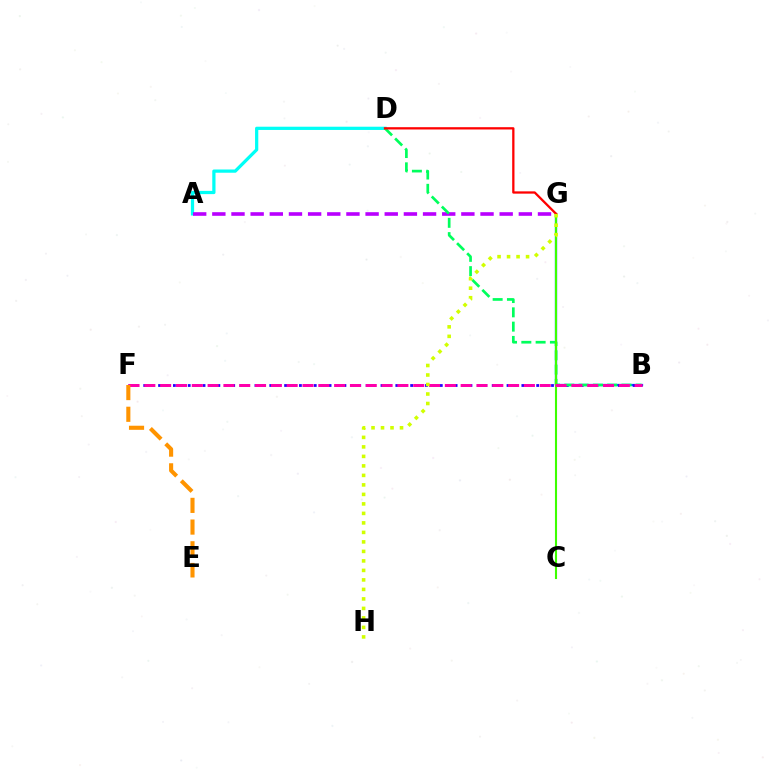{('A', 'D'): [{'color': '#00fff6', 'line_style': 'solid', 'thickness': 2.33}], ('A', 'G'): [{'color': '#b900ff', 'line_style': 'dashed', 'thickness': 2.6}], ('B', 'G'): [{'color': '#0074ff', 'line_style': 'solid', 'thickness': 1.64}], ('B', 'F'): [{'color': '#2500ff', 'line_style': 'dotted', 'thickness': 2.01}, {'color': '#ff00ac', 'line_style': 'dashed', 'thickness': 2.15}], ('B', 'D'): [{'color': '#00ff5c', 'line_style': 'dashed', 'thickness': 1.94}], ('C', 'G'): [{'color': '#3dff00', 'line_style': 'solid', 'thickness': 1.51}], ('D', 'G'): [{'color': '#ff0000', 'line_style': 'solid', 'thickness': 1.64}], ('E', 'F'): [{'color': '#ff9400', 'line_style': 'dashed', 'thickness': 2.95}], ('G', 'H'): [{'color': '#d1ff00', 'line_style': 'dotted', 'thickness': 2.58}]}